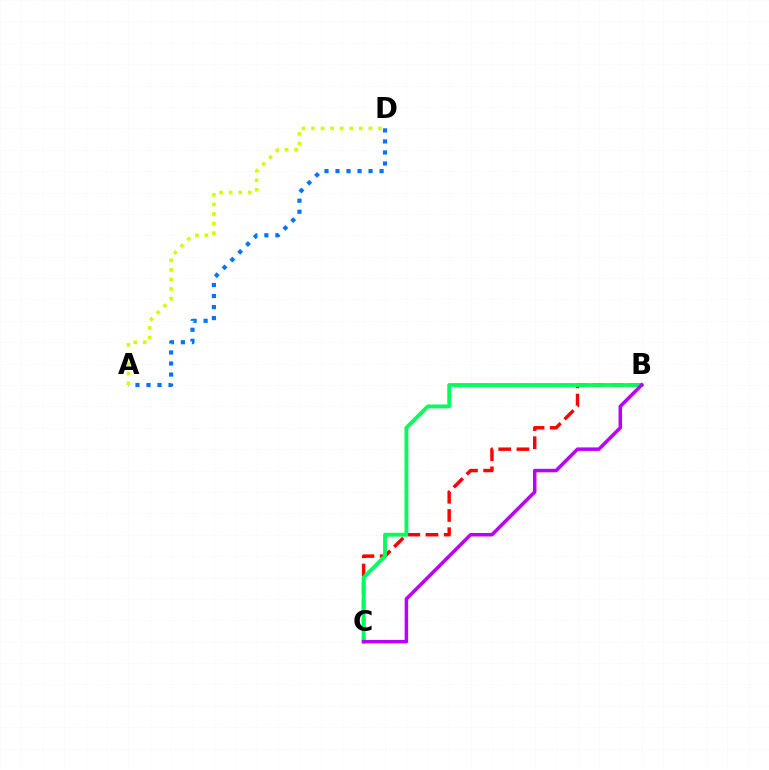{('B', 'C'): [{'color': '#ff0000', 'line_style': 'dashed', 'thickness': 2.48}, {'color': '#00ff5c', 'line_style': 'solid', 'thickness': 2.75}, {'color': '#b900ff', 'line_style': 'solid', 'thickness': 2.52}], ('A', 'D'): [{'color': '#0074ff', 'line_style': 'dotted', 'thickness': 3.0}, {'color': '#d1ff00', 'line_style': 'dotted', 'thickness': 2.6}]}